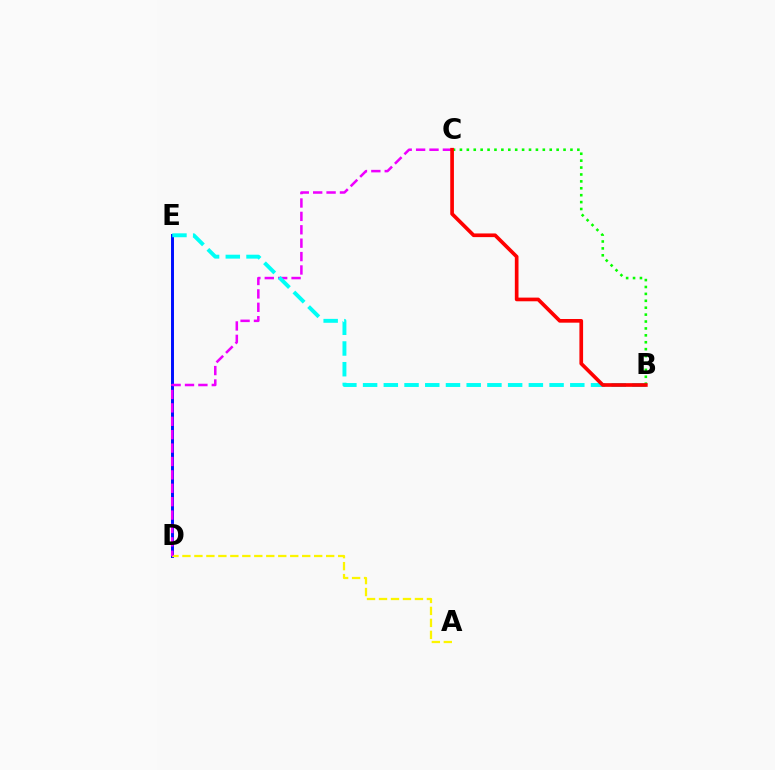{('D', 'E'): [{'color': '#0010ff', 'line_style': 'solid', 'thickness': 2.13}], ('A', 'D'): [{'color': '#fcf500', 'line_style': 'dashed', 'thickness': 1.63}], ('C', 'D'): [{'color': '#ee00ff', 'line_style': 'dashed', 'thickness': 1.82}], ('B', 'E'): [{'color': '#00fff6', 'line_style': 'dashed', 'thickness': 2.81}], ('B', 'C'): [{'color': '#08ff00', 'line_style': 'dotted', 'thickness': 1.88}, {'color': '#ff0000', 'line_style': 'solid', 'thickness': 2.65}]}